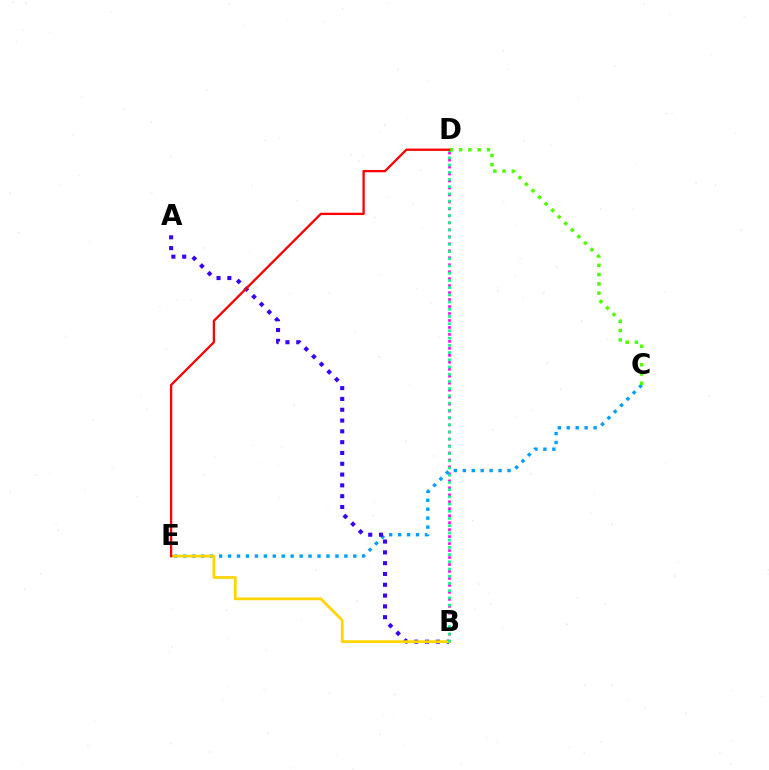{('B', 'D'): [{'color': '#ff00ed', 'line_style': 'dotted', 'thickness': 1.89}, {'color': '#00ff86', 'line_style': 'dotted', 'thickness': 1.96}], ('C', 'E'): [{'color': '#009eff', 'line_style': 'dotted', 'thickness': 2.43}], ('A', 'B'): [{'color': '#3700ff', 'line_style': 'dotted', 'thickness': 2.94}], ('C', 'D'): [{'color': '#4fff00', 'line_style': 'dotted', 'thickness': 2.52}], ('B', 'E'): [{'color': '#ffd500', 'line_style': 'solid', 'thickness': 1.99}], ('D', 'E'): [{'color': '#ff0000', 'line_style': 'solid', 'thickness': 1.66}]}